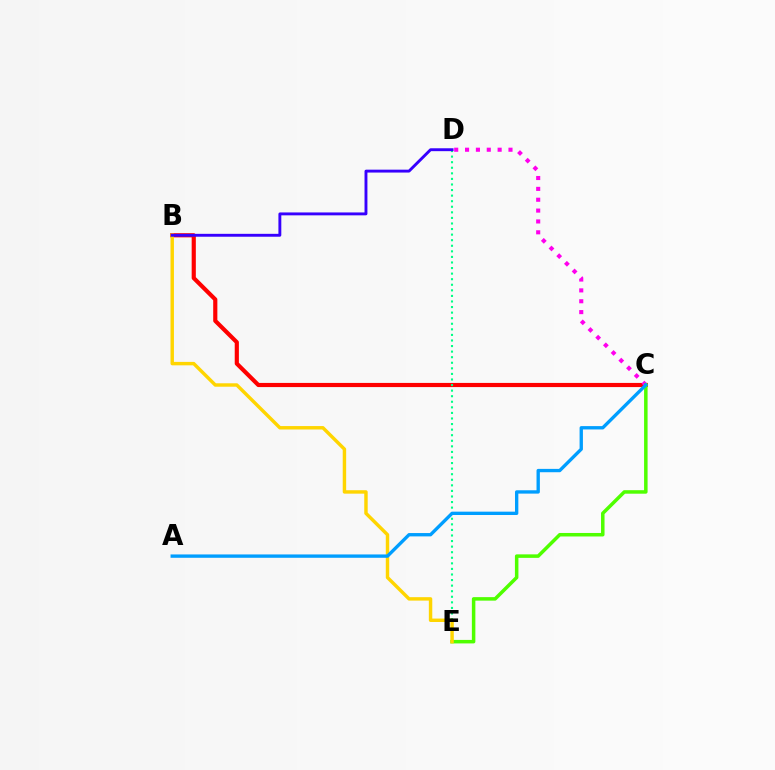{('B', 'C'): [{'color': '#ff0000', 'line_style': 'solid', 'thickness': 2.99}], ('D', 'E'): [{'color': '#00ff86', 'line_style': 'dotted', 'thickness': 1.51}], ('C', 'D'): [{'color': '#ff00ed', 'line_style': 'dotted', 'thickness': 2.95}], ('C', 'E'): [{'color': '#4fff00', 'line_style': 'solid', 'thickness': 2.52}], ('B', 'E'): [{'color': '#ffd500', 'line_style': 'solid', 'thickness': 2.47}], ('A', 'C'): [{'color': '#009eff', 'line_style': 'solid', 'thickness': 2.41}], ('B', 'D'): [{'color': '#3700ff', 'line_style': 'solid', 'thickness': 2.08}]}